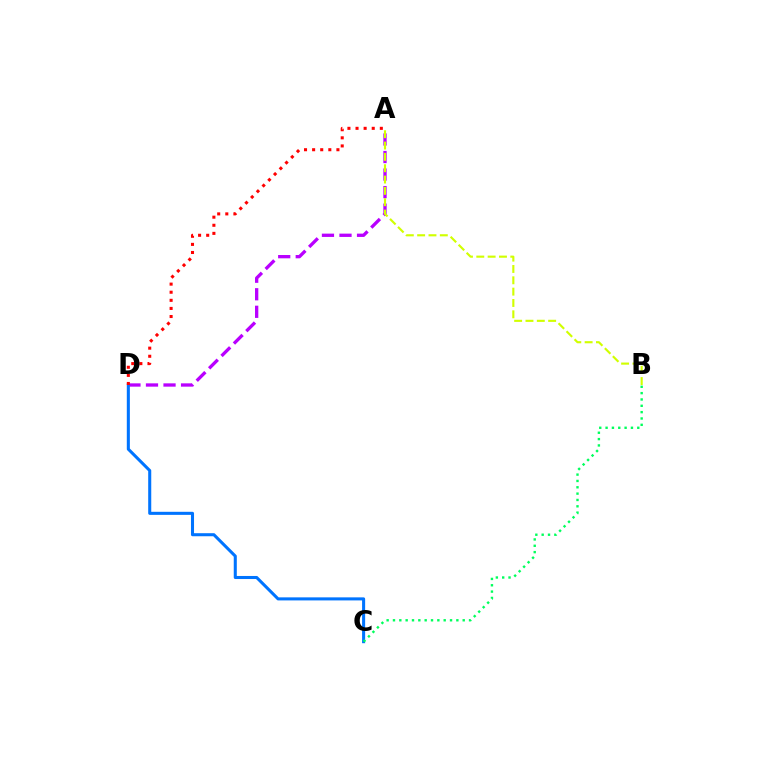{('A', 'D'): [{'color': '#b900ff', 'line_style': 'dashed', 'thickness': 2.38}, {'color': '#ff0000', 'line_style': 'dotted', 'thickness': 2.2}], ('C', 'D'): [{'color': '#0074ff', 'line_style': 'solid', 'thickness': 2.2}], ('A', 'B'): [{'color': '#d1ff00', 'line_style': 'dashed', 'thickness': 1.54}], ('B', 'C'): [{'color': '#00ff5c', 'line_style': 'dotted', 'thickness': 1.72}]}